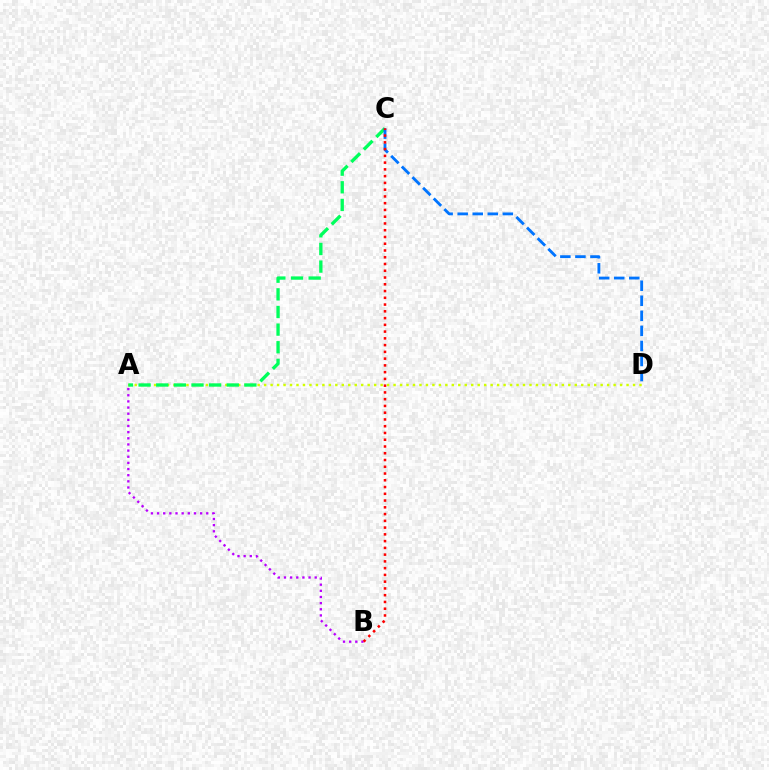{('A', 'D'): [{'color': '#d1ff00', 'line_style': 'dotted', 'thickness': 1.76}], ('A', 'C'): [{'color': '#00ff5c', 'line_style': 'dashed', 'thickness': 2.4}], ('A', 'B'): [{'color': '#b900ff', 'line_style': 'dotted', 'thickness': 1.67}], ('C', 'D'): [{'color': '#0074ff', 'line_style': 'dashed', 'thickness': 2.04}], ('B', 'C'): [{'color': '#ff0000', 'line_style': 'dotted', 'thickness': 1.84}]}